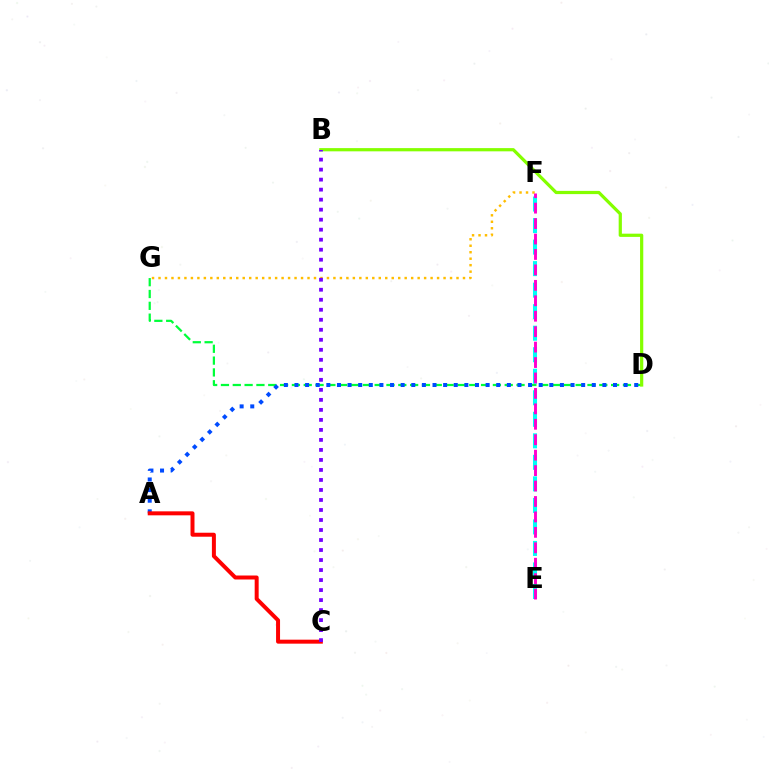{('D', 'G'): [{'color': '#00ff39', 'line_style': 'dashed', 'thickness': 1.61}], ('E', 'F'): [{'color': '#00fff6', 'line_style': 'dashed', 'thickness': 2.92}, {'color': '#ff00cf', 'line_style': 'dashed', 'thickness': 2.1}], ('F', 'G'): [{'color': '#ffbd00', 'line_style': 'dotted', 'thickness': 1.76}], ('B', 'D'): [{'color': '#84ff00', 'line_style': 'solid', 'thickness': 2.31}], ('A', 'D'): [{'color': '#004bff', 'line_style': 'dotted', 'thickness': 2.88}], ('A', 'C'): [{'color': '#ff0000', 'line_style': 'solid', 'thickness': 2.87}], ('B', 'C'): [{'color': '#7200ff', 'line_style': 'dotted', 'thickness': 2.72}]}